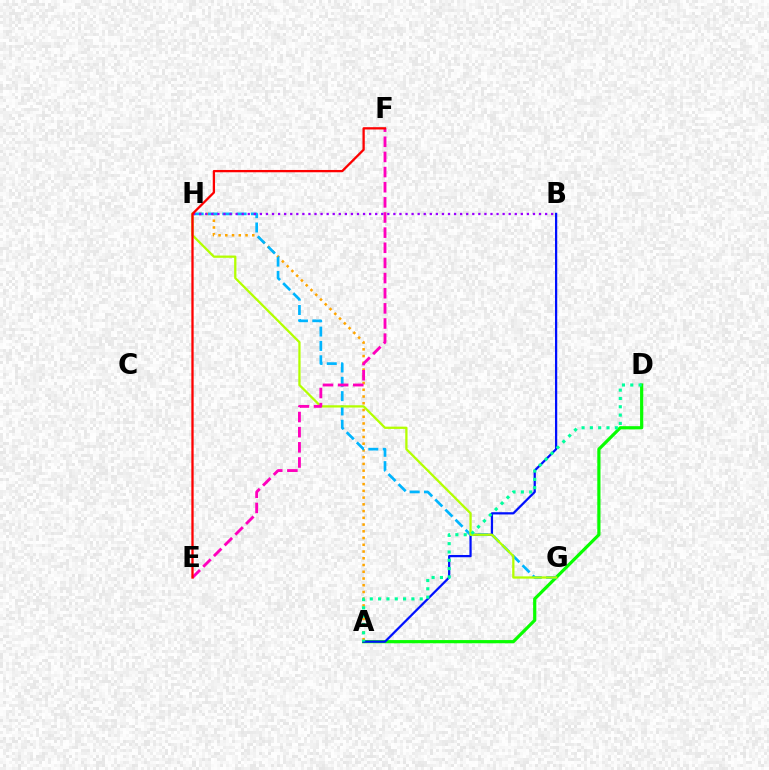{('A', 'H'): [{'color': '#ffa500', 'line_style': 'dotted', 'thickness': 1.83}], ('A', 'D'): [{'color': '#08ff00', 'line_style': 'solid', 'thickness': 2.3}, {'color': '#00ff9d', 'line_style': 'dotted', 'thickness': 2.26}], ('A', 'B'): [{'color': '#0010ff', 'line_style': 'solid', 'thickness': 1.61}], ('G', 'H'): [{'color': '#00b5ff', 'line_style': 'dashed', 'thickness': 1.95}, {'color': '#b3ff00', 'line_style': 'solid', 'thickness': 1.64}], ('E', 'F'): [{'color': '#ff00bd', 'line_style': 'dashed', 'thickness': 2.06}, {'color': '#ff0000', 'line_style': 'solid', 'thickness': 1.65}], ('B', 'H'): [{'color': '#9b00ff', 'line_style': 'dotted', 'thickness': 1.65}]}